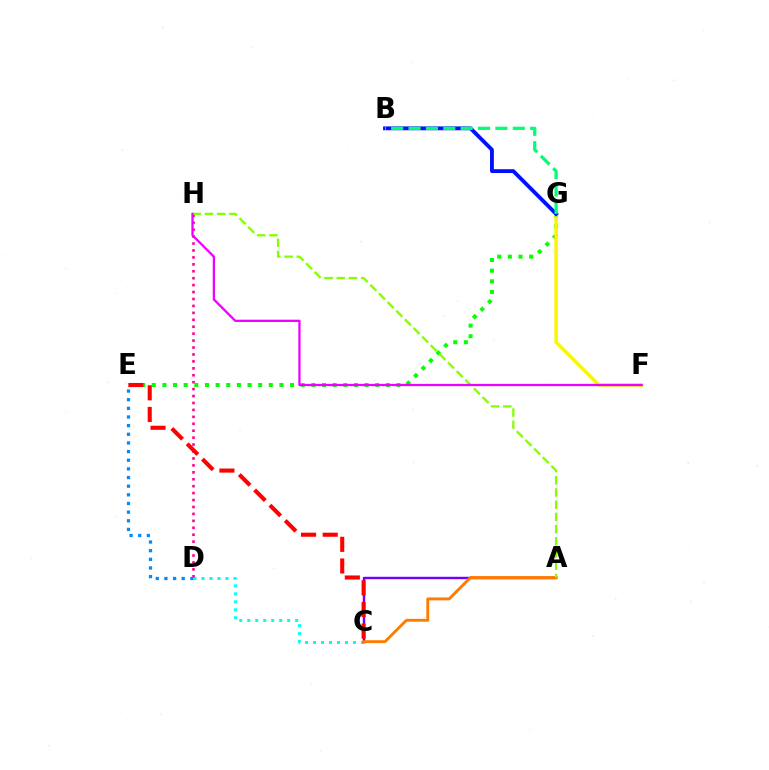{('C', 'D'): [{'color': '#00fff6', 'line_style': 'dotted', 'thickness': 2.17}], ('E', 'G'): [{'color': '#08ff00', 'line_style': 'dotted', 'thickness': 2.89}], ('A', 'C'): [{'color': '#7200ff', 'line_style': 'solid', 'thickness': 1.76}, {'color': '#ff7c00', 'line_style': 'solid', 'thickness': 2.08}], ('D', 'H'): [{'color': '#ff0094', 'line_style': 'dotted', 'thickness': 1.88}], ('C', 'E'): [{'color': '#ff0000', 'line_style': 'dashed', 'thickness': 2.94}], ('F', 'G'): [{'color': '#fcf500', 'line_style': 'solid', 'thickness': 2.48}], ('B', 'G'): [{'color': '#0010ff', 'line_style': 'solid', 'thickness': 2.76}, {'color': '#00ff74', 'line_style': 'dashed', 'thickness': 2.36}], ('A', 'H'): [{'color': '#84ff00', 'line_style': 'dashed', 'thickness': 1.66}], ('F', 'H'): [{'color': '#ee00ff', 'line_style': 'solid', 'thickness': 1.64}], ('D', 'E'): [{'color': '#008cff', 'line_style': 'dotted', 'thickness': 2.35}]}